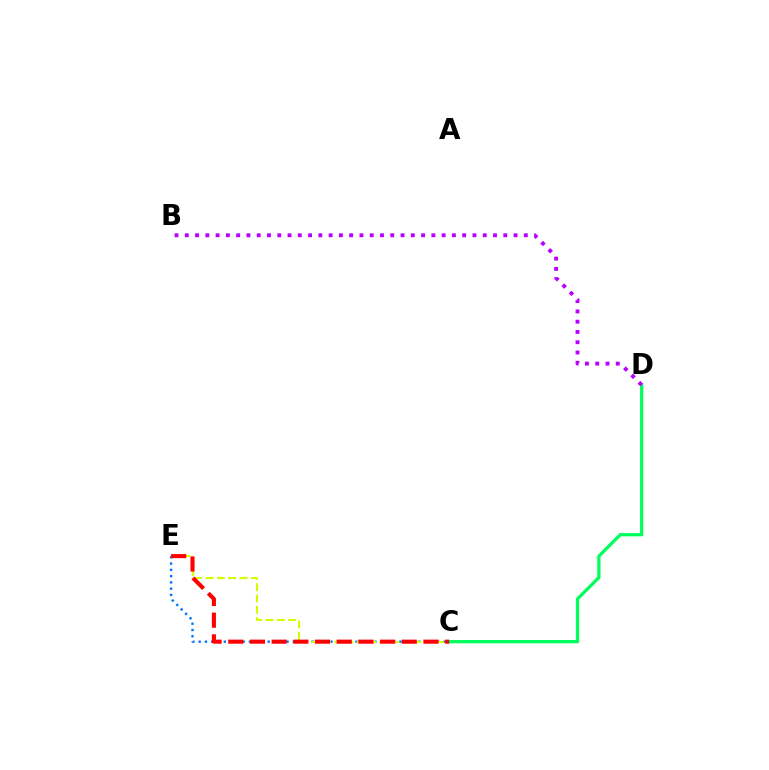{('C', 'D'): [{'color': '#00ff5c', 'line_style': 'solid', 'thickness': 2.34}], ('C', 'E'): [{'color': '#0074ff', 'line_style': 'dotted', 'thickness': 1.7}, {'color': '#d1ff00', 'line_style': 'dashed', 'thickness': 1.54}, {'color': '#ff0000', 'line_style': 'dashed', 'thickness': 2.95}], ('B', 'D'): [{'color': '#b900ff', 'line_style': 'dotted', 'thickness': 2.79}]}